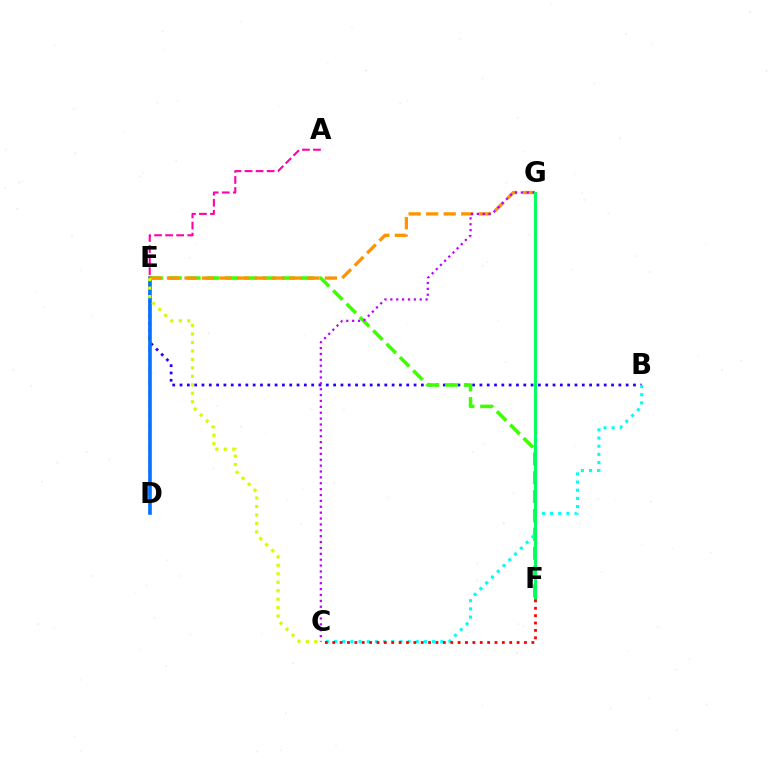{('B', 'E'): [{'color': '#2500ff', 'line_style': 'dotted', 'thickness': 1.99}], ('A', 'D'): [{'color': '#ff00ac', 'line_style': 'dashed', 'thickness': 1.5}], ('D', 'E'): [{'color': '#0074ff', 'line_style': 'solid', 'thickness': 2.61}], ('E', 'F'): [{'color': '#3dff00', 'line_style': 'dashed', 'thickness': 2.56}], ('E', 'G'): [{'color': '#ff9400', 'line_style': 'dashed', 'thickness': 2.38}], ('C', 'E'): [{'color': '#d1ff00', 'line_style': 'dotted', 'thickness': 2.3}], ('C', 'G'): [{'color': '#b900ff', 'line_style': 'dotted', 'thickness': 1.6}], ('B', 'C'): [{'color': '#00fff6', 'line_style': 'dotted', 'thickness': 2.22}], ('F', 'G'): [{'color': '#00ff5c', 'line_style': 'solid', 'thickness': 2.12}], ('C', 'F'): [{'color': '#ff0000', 'line_style': 'dotted', 'thickness': 2.0}]}